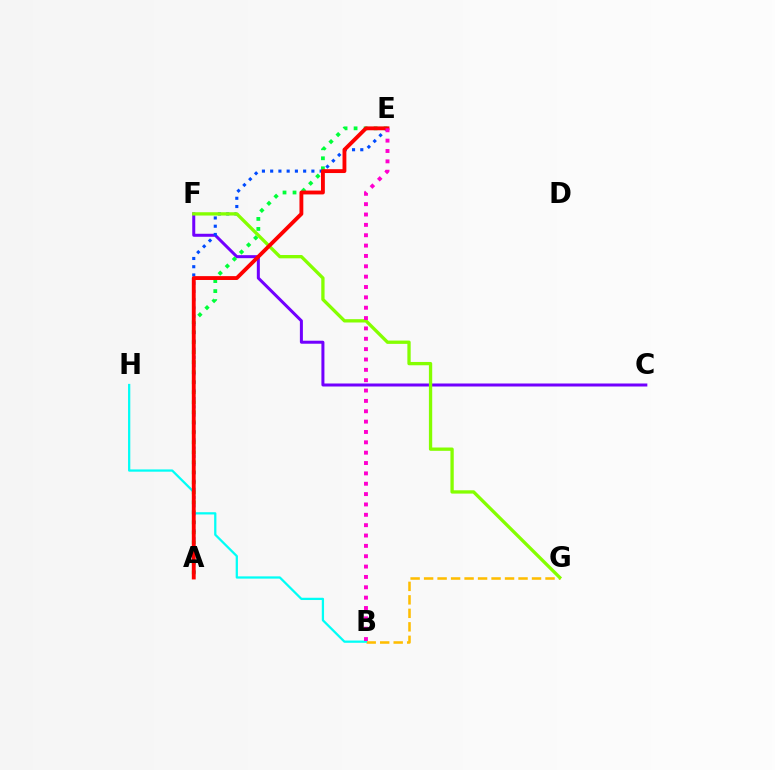{('C', 'F'): [{'color': '#7200ff', 'line_style': 'solid', 'thickness': 2.17}], ('A', 'E'): [{'color': '#00ff39', 'line_style': 'dotted', 'thickness': 2.72}, {'color': '#004bff', 'line_style': 'dotted', 'thickness': 2.24}, {'color': '#ff0000', 'line_style': 'solid', 'thickness': 2.77}], ('B', 'G'): [{'color': '#ffbd00', 'line_style': 'dashed', 'thickness': 1.83}], ('B', 'H'): [{'color': '#00fff6', 'line_style': 'solid', 'thickness': 1.63}], ('F', 'G'): [{'color': '#84ff00', 'line_style': 'solid', 'thickness': 2.38}], ('B', 'E'): [{'color': '#ff00cf', 'line_style': 'dotted', 'thickness': 2.81}]}